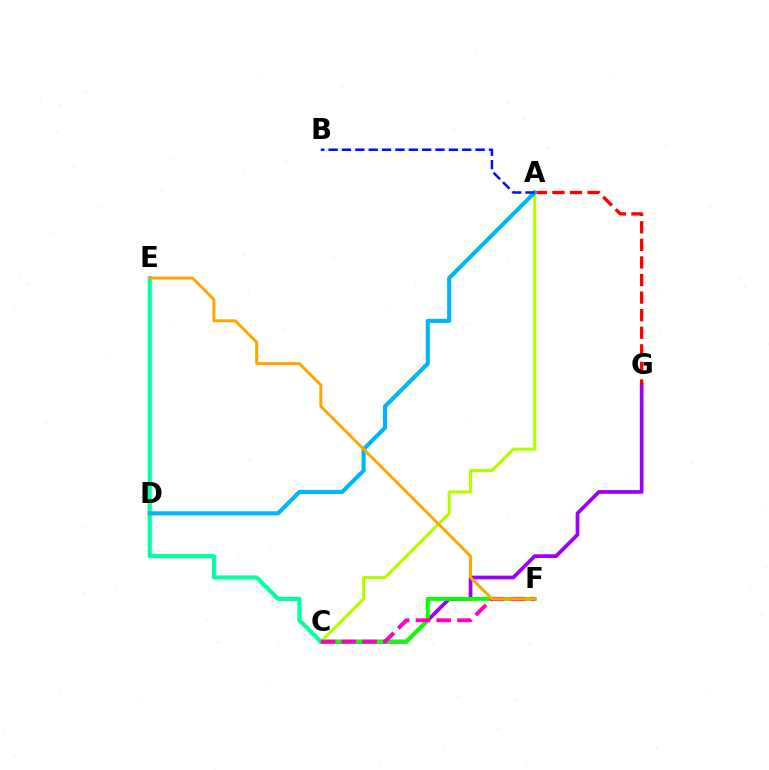{('C', 'G'): [{'color': '#9b00ff', 'line_style': 'solid', 'thickness': 2.68}], ('C', 'F'): [{'color': '#08ff00', 'line_style': 'solid', 'thickness': 2.8}, {'color': '#ff00bd', 'line_style': 'dashed', 'thickness': 2.82}], ('A', 'G'): [{'color': '#ff0000', 'line_style': 'dashed', 'thickness': 2.39}], ('A', 'C'): [{'color': '#b3ff00', 'line_style': 'solid', 'thickness': 2.24}], ('C', 'E'): [{'color': '#00ff9d', 'line_style': 'solid', 'thickness': 2.96}], ('A', 'D'): [{'color': '#00b5ff', 'line_style': 'solid', 'thickness': 2.94}], ('A', 'B'): [{'color': '#0010ff', 'line_style': 'dashed', 'thickness': 1.82}], ('E', 'F'): [{'color': '#ffa500', 'line_style': 'solid', 'thickness': 2.14}]}